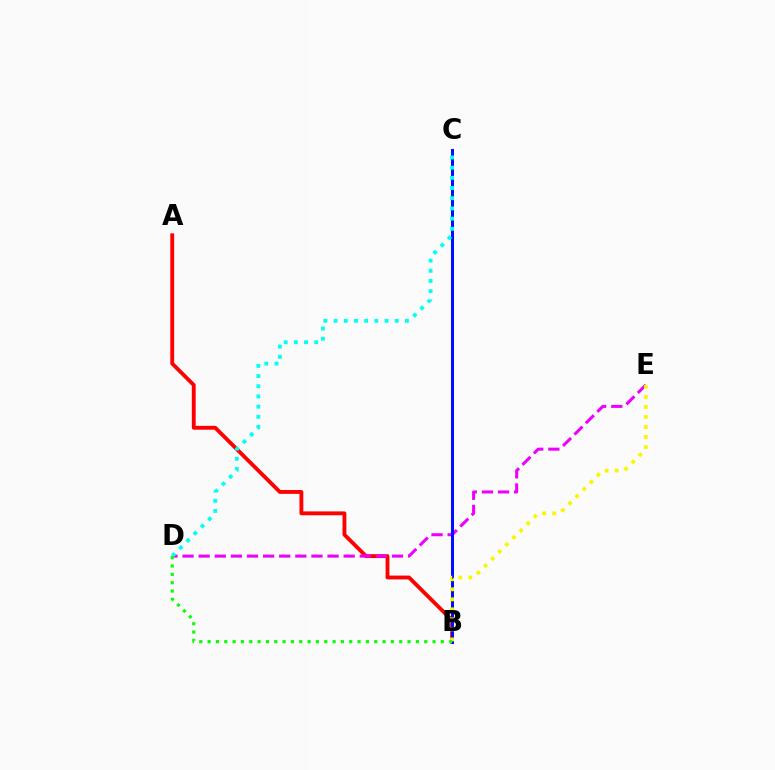{('A', 'B'): [{'color': '#ff0000', 'line_style': 'solid', 'thickness': 2.77}], ('D', 'E'): [{'color': '#ee00ff', 'line_style': 'dashed', 'thickness': 2.19}], ('B', 'C'): [{'color': '#0010ff', 'line_style': 'solid', 'thickness': 2.18}], ('B', 'E'): [{'color': '#fcf500', 'line_style': 'dotted', 'thickness': 2.72}], ('C', 'D'): [{'color': '#00fff6', 'line_style': 'dotted', 'thickness': 2.77}], ('B', 'D'): [{'color': '#08ff00', 'line_style': 'dotted', 'thickness': 2.26}]}